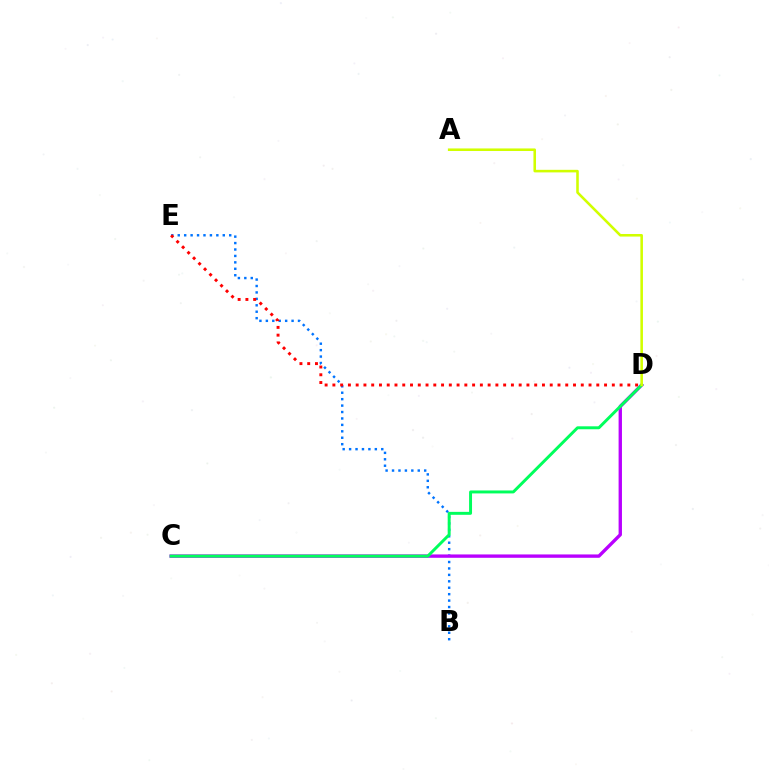{('B', 'E'): [{'color': '#0074ff', 'line_style': 'dotted', 'thickness': 1.75}], ('D', 'E'): [{'color': '#ff0000', 'line_style': 'dotted', 'thickness': 2.11}], ('C', 'D'): [{'color': '#b900ff', 'line_style': 'solid', 'thickness': 2.42}, {'color': '#00ff5c', 'line_style': 'solid', 'thickness': 2.12}], ('A', 'D'): [{'color': '#d1ff00', 'line_style': 'solid', 'thickness': 1.85}]}